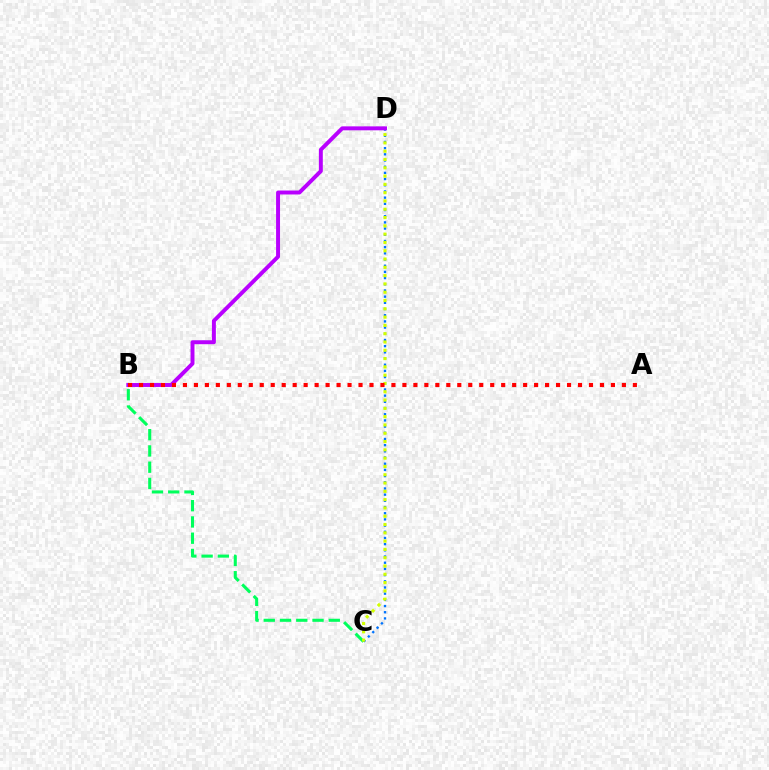{('C', 'D'): [{'color': '#0074ff', 'line_style': 'dotted', 'thickness': 1.68}, {'color': '#d1ff00', 'line_style': 'dotted', 'thickness': 2.25}], ('B', 'D'): [{'color': '#b900ff', 'line_style': 'solid', 'thickness': 2.84}], ('B', 'C'): [{'color': '#00ff5c', 'line_style': 'dashed', 'thickness': 2.21}], ('A', 'B'): [{'color': '#ff0000', 'line_style': 'dotted', 'thickness': 2.98}]}